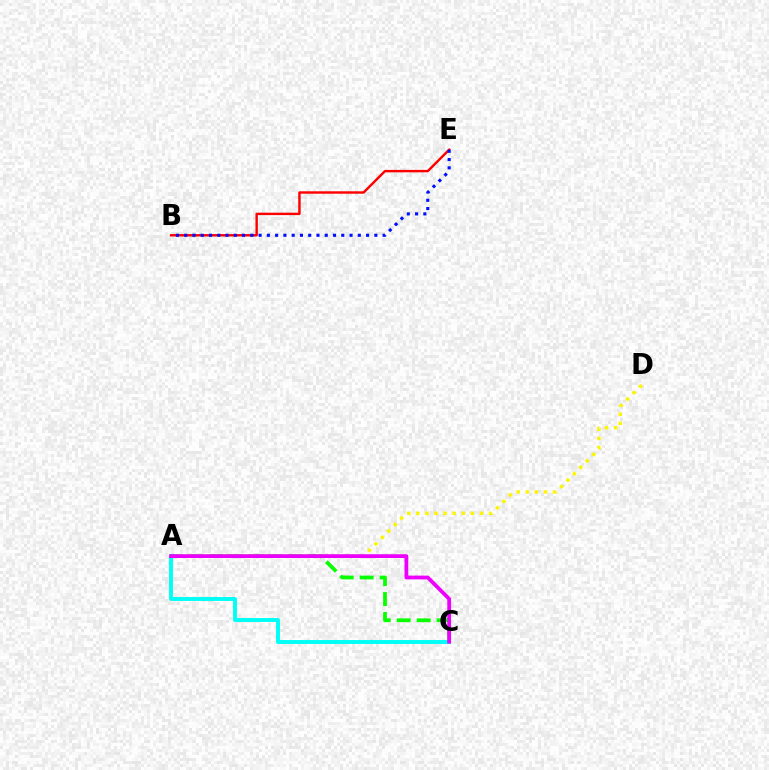{('B', 'E'): [{'color': '#ff0000', 'line_style': 'solid', 'thickness': 1.74}, {'color': '#0010ff', 'line_style': 'dotted', 'thickness': 2.25}], ('A', 'C'): [{'color': '#08ff00', 'line_style': 'dashed', 'thickness': 2.71}, {'color': '#00fff6', 'line_style': 'solid', 'thickness': 2.82}, {'color': '#ee00ff', 'line_style': 'solid', 'thickness': 2.72}], ('A', 'D'): [{'color': '#fcf500', 'line_style': 'dotted', 'thickness': 2.47}]}